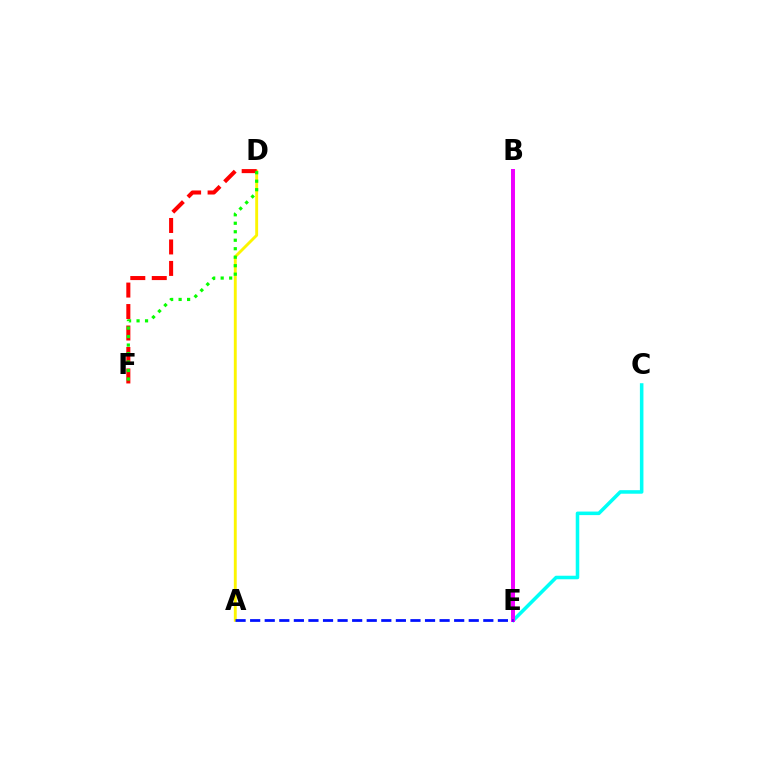{('A', 'D'): [{'color': '#fcf500', 'line_style': 'solid', 'thickness': 2.08}], ('D', 'F'): [{'color': '#ff0000', 'line_style': 'dashed', 'thickness': 2.92}, {'color': '#08ff00', 'line_style': 'dotted', 'thickness': 2.31}], ('C', 'E'): [{'color': '#00fff6', 'line_style': 'solid', 'thickness': 2.55}], ('B', 'E'): [{'color': '#ee00ff', 'line_style': 'solid', 'thickness': 2.86}], ('A', 'E'): [{'color': '#0010ff', 'line_style': 'dashed', 'thickness': 1.98}]}